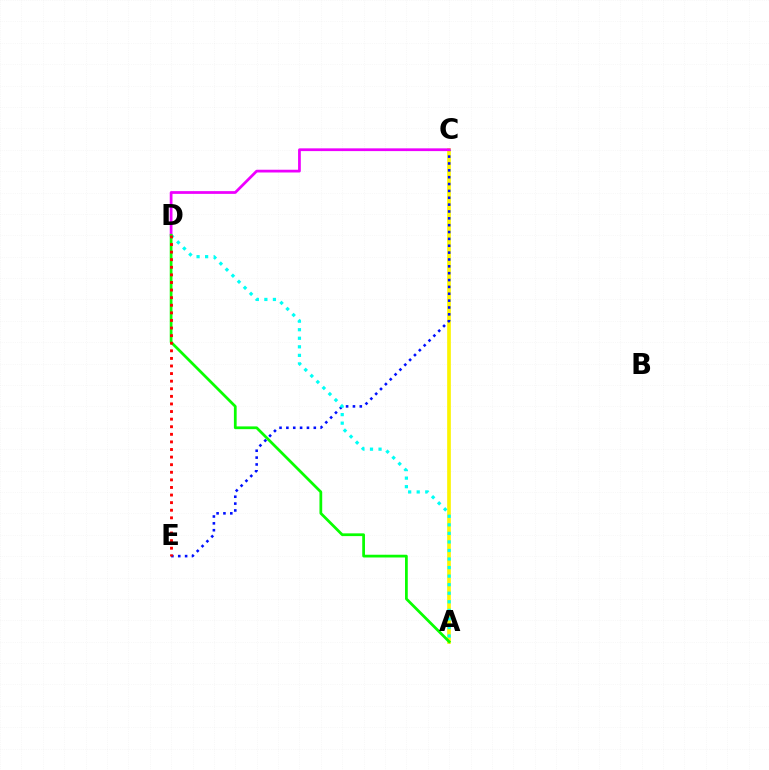{('A', 'C'): [{'color': '#fcf500', 'line_style': 'solid', 'thickness': 2.64}], ('C', 'E'): [{'color': '#0010ff', 'line_style': 'dotted', 'thickness': 1.86}], ('A', 'D'): [{'color': '#00fff6', 'line_style': 'dotted', 'thickness': 2.32}, {'color': '#08ff00', 'line_style': 'solid', 'thickness': 1.98}], ('C', 'D'): [{'color': '#ee00ff', 'line_style': 'solid', 'thickness': 1.98}], ('D', 'E'): [{'color': '#ff0000', 'line_style': 'dotted', 'thickness': 2.06}]}